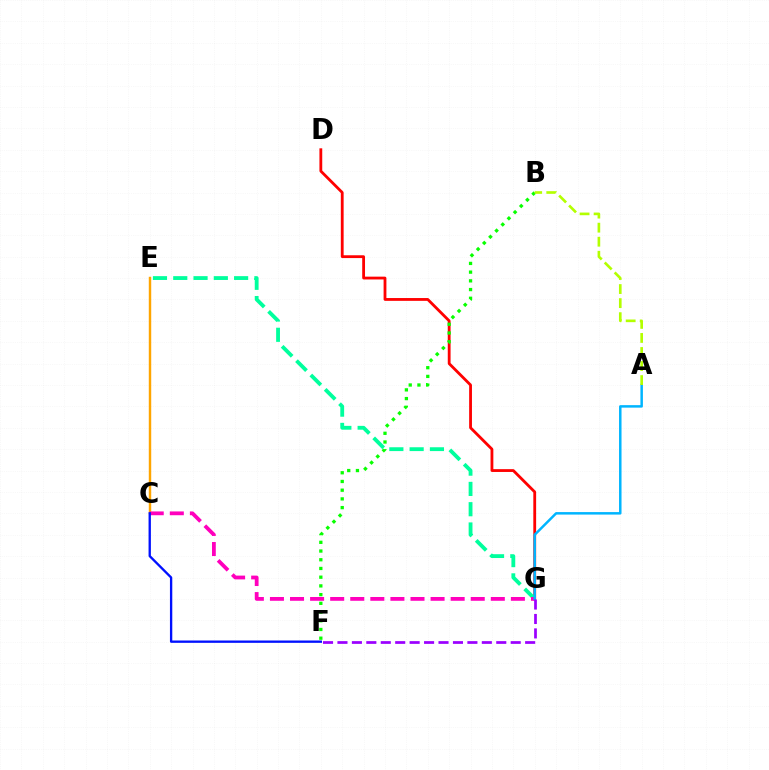{('D', 'G'): [{'color': '#ff0000', 'line_style': 'solid', 'thickness': 2.02}], ('C', 'E'): [{'color': '#ffa500', 'line_style': 'solid', 'thickness': 1.76}], ('B', 'F'): [{'color': '#08ff00', 'line_style': 'dotted', 'thickness': 2.37}], ('E', 'G'): [{'color': '#00ff9d', 'line_style': 'dashed', 'thickness': 2.76}], ('C', 'G'): [{'color': '#ff00bd', 'line_style': 'dashed', 'thickness': 2.73}], ('A', 'G'): [{'color': '#00b5ff', 'line_style': 'solid', 'thickness': 1.79}], ('A', 'B'): [{'color': '#b3ff00', 'line_style': 'dashed', 'thickness': 1.91}], ('F', 'G'): [{'color': '#9b00ff', 'line_style': 'dashed', 'thickness': 1.96}], ('C', 'F'): [{'color': '#0010ff', 'line_style': 'solid', 'thickness': 1.68}]}